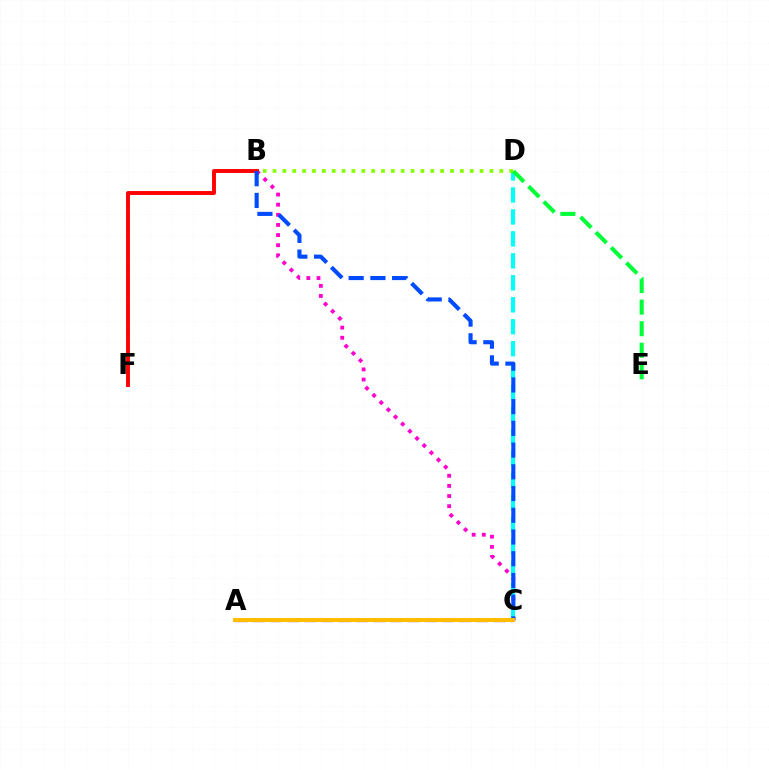{('B', 'C'): [{'color': '#ff00cf', 'line_style': 'dotted', 'thickness': 2.75}, {'color': '#004bff', 'line_style': 'dashed', 'thickness': 2.95}], ('C', 'D'): [{'color': '#00fff6', 'line_style': 'dashed', 'thickness': 2.98}], ('B', 'F'): [{'color': '#ff0000', 'line_style': 'solid', 'thickness': 2.8}], ('B', 'D'): [{'color': '#84ff00', 'line_style': 'dotted', 'thickness': 2.68}], ('D', 'E'): [{'color': '#00ff39', 'line_style': 'dashed', 'thickness': 2.93}], ('A', 'C'): [{'color': '#7200ff', 'line_style': 'dashed', 'thickness': 2.34}, {'color': '#ffbd00', 'line_style': 'solid', 'thickness': 2.91}]}